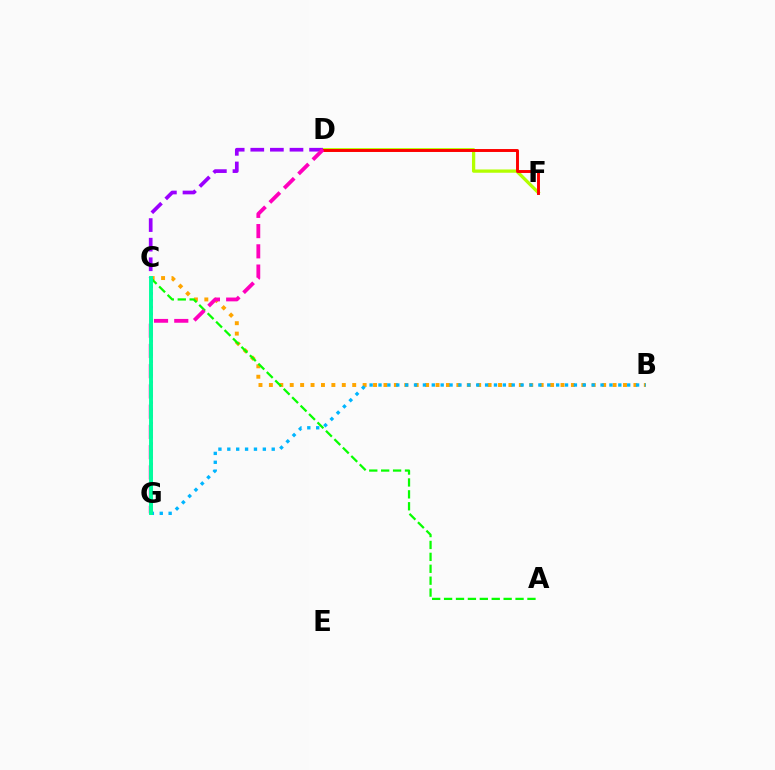{('B', 'C'): [{'color': '#ffa500', 'line_style': 'dotted', 'thickness': 2.83}], ('D', 'F'): [{'color': '#b3ff00', 'line_style': 'solid', 'thickness': 2.36}, {'color': '#ff0000', 'line_style': 'solid', 'thickness': 2.11}], ('A', 'C'): [{'color': '#08ff00', 'line_style': 'dashed', 'thickness': 1.62}], ('C', 'G'): [{'color': '#0010ff', 'line_style': 'dotted', 'thickness': 1.85}, {'color': '#00ff9d', 'line_style': 'solid', 'thickness': 2.83}], ('C', 'D'): [{'color': '#9b00ff', 'line_style': 'dashed', 'thickness': 2.66}], ('B', 'G'): [{'color': '#00b5ff', 'line_style': 'dotted', 'thickness': 2.41}], ('D', 'G'): [{'color': '#ff00bd', 'line_style': 'dashed', 'thickness': 2.75}]}